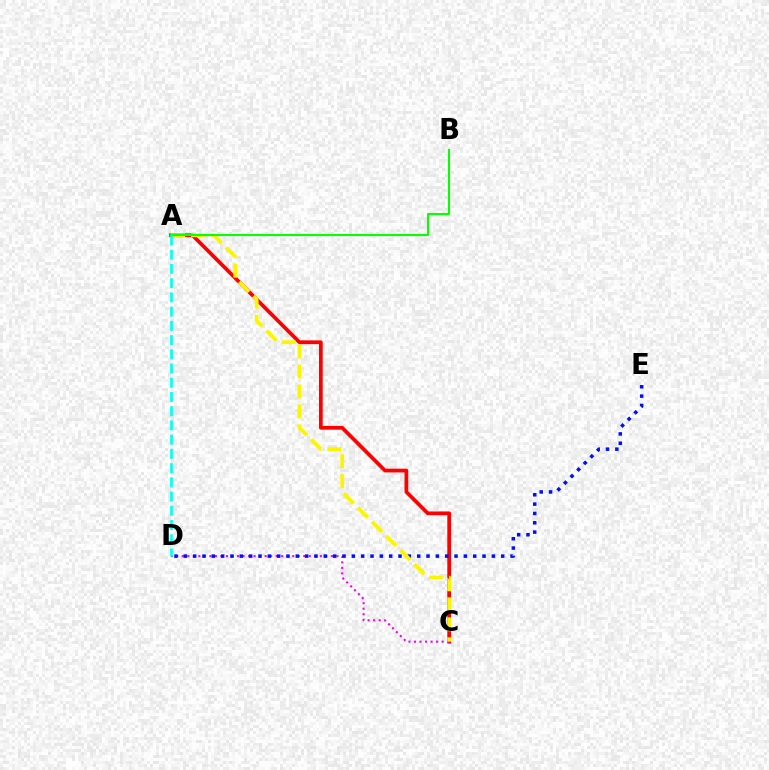{('A', 'C'): [{'color': '#ff0000', 'line_style': 'solid', 'thickness': 2.69}, {'color': '#fcf500', 'line_style': 'dashed', 'thickness': 2.72}], ('C', 'D'): [{'color': '#ee00ff', 'line_style': 'dotted', 'thickness': 1.5}], ('D', 'E'): [{'color': '#0010ff', 'line_style': 'dotted', 'thickness': 2.54}], ('A', 'B'): [{'color': '#08ff00', 'line_style': 'solid', 'thickness': 1.51}], ('A', 'D'): [{'color': '#00fff6', 'line_style': 'dashed', 'thickness': 1.93}]}